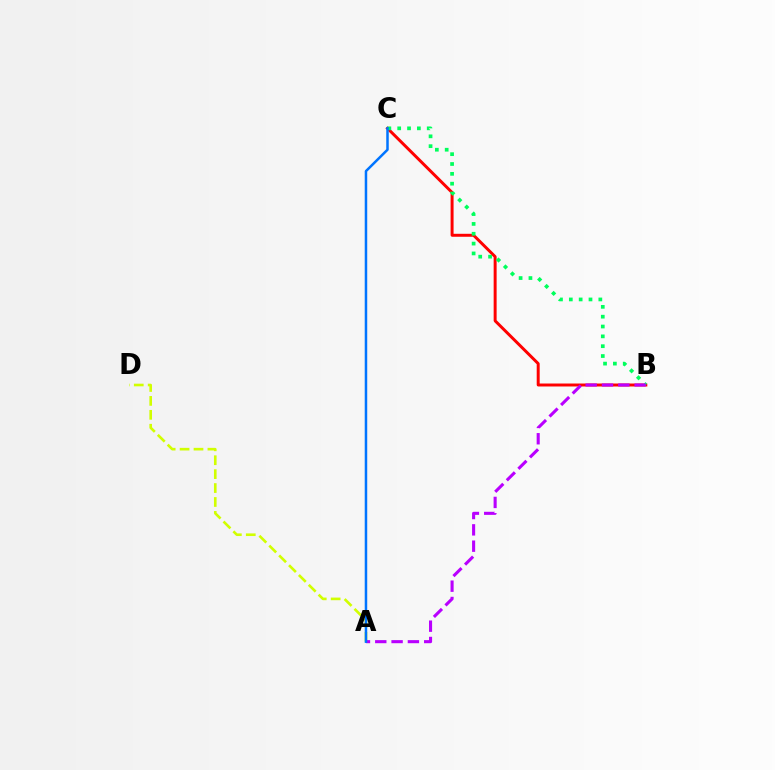{('B', 'C'): [{'color': '#ff0000', 'line_style': 'solid', 'thickness': 2.14}, {'color': '#00ff5c', 'line_style': 'dotted', 'thickness': 2.67}], ('A', 'D'): [{'color': '#d1ff00', 'line_style': 'dashed', 'thickness': 1.89}], ('A', 'B'): [{'color': '#b900ff', 'line_style': 'dashed', 'thickness': 2.22}], ('A', 'C'): [{'color': '#0074ff', 'line_style': 'solid', 'thickness': 1.8}]}